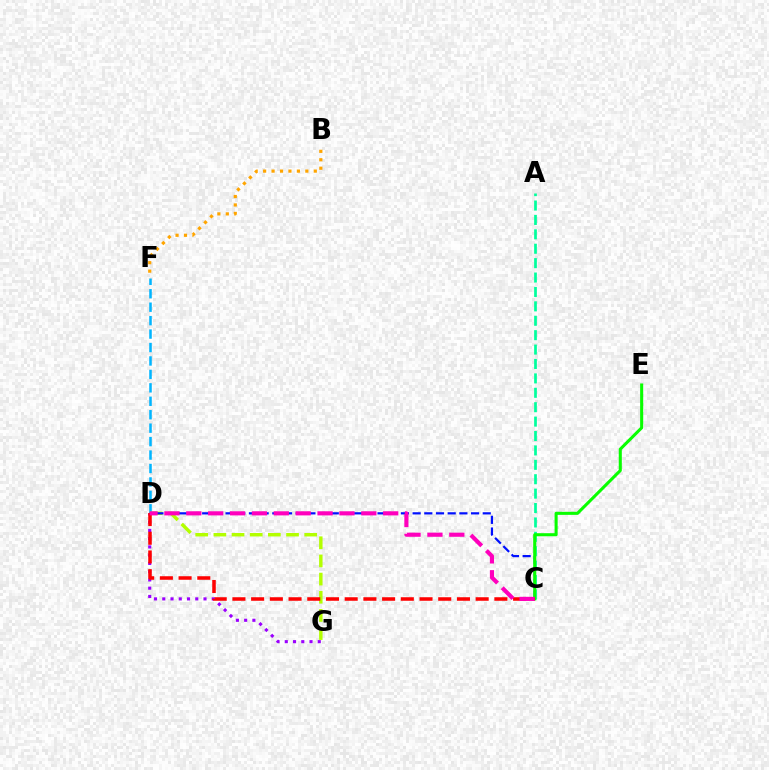{('D', 'F'): [{'color': '#00b5ff', 'line_style': 'dashed', 'thickness': 1.83}], ('D', 'G'): [{'color': '#b3ff00', 'line_style': 'dashed', 'thickness': 2.47}, {'color': '#9b00ff', 'line_style': 'dotted', 'thickness': 2.24}], ('A', 'C'): [{'color': '#00ff9d', 'line_style': 'dashed', 'thickness': 1.96}], ('C', 'D'): [{'color': '#0010ff', 'line_style': 'dashed', 'thickness': 1.59}, {'color': '#ff0000', 'line_style': 'dashed', 'thickness': 2.54}, {'color': '#ff00bd', 'line_style': 'dashed', 'thickness': 2.97}], ('B', 'F'): [{'color': '#ffa500', 'line_style': 'dotted', 'thickness': 2.29}], ('C', 'E'): [{'color': '#08ff00', 'line_style': 'solid', 'thickness': 2.2}]}